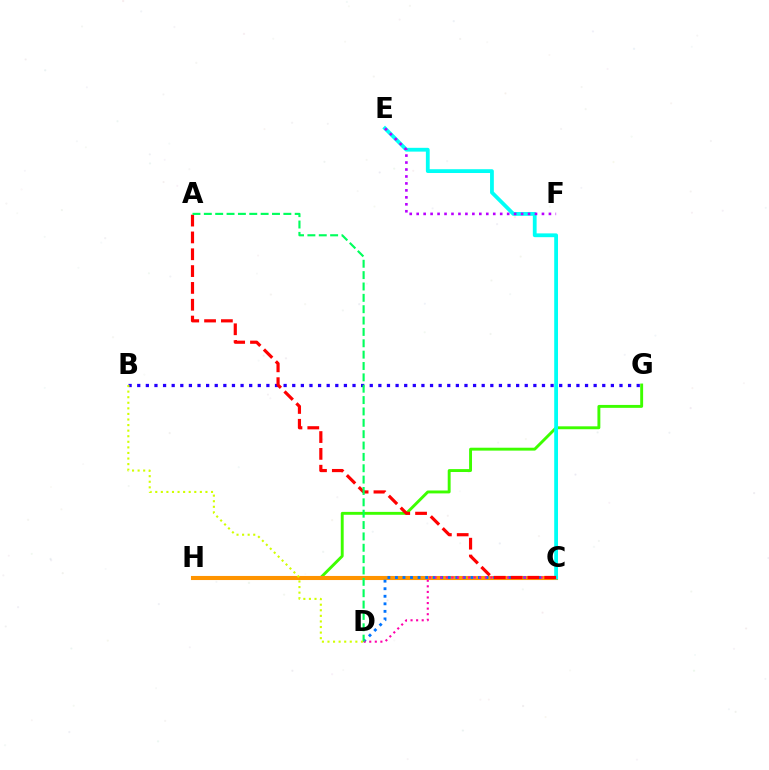{('G', 'H'): [{'color': '#3dff00', 'line_style': 'solid', 'thickness': 2.09}], ('C', 'H'): [{'color': '#ff9400', 'line_style': 'solid', 'thickness': 2.94}], ('C', 'D'): [{'color': '#0074ff', 'line_style': 'dotted', 'thickness': 2.05}, {'color': '#ff00ac', 'line_style': 'dotted', 'thickness': 1.51}], ('B', 'G'): [{'color': '#2500ff', 'line_style': 'dotted', 'thickness': 2.34}], ('C', 'E'): [{'color': '#00fff6', 'line_style': 'solid', 'thickness': 2.73}], ('E', 'F'): [{'color': '#b900ff', 'line_style': 'dotted', 'thickness': 1.89}], ('A', 'C'): [{'color': '#ff0000', 'line_style': 'dashed', 'thickness': 2.29}], ('A', 'D'): [{'color': '#00ff5c', 'line_style': 'dashed', 'thickness': 1.54}], ('B', 'D'): [{'color': '#d1ff00', 'line_style': 'dotted', 'thickness': 1.51}]}